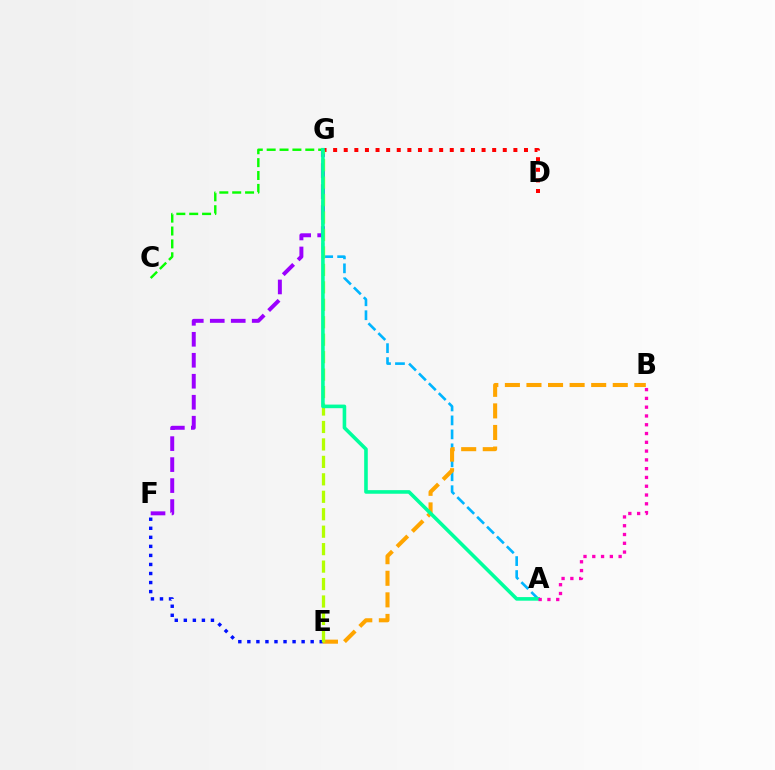{('E', 'F'): [{'color': '#0010ff', 'line_style': 'dotted', 'thickness': 2.46}], ('C', 'G'): [{'color': '#08ff00', 'line_style': 'dashed', 'thickness': 1.75}], ('D', 'G'): [{'color': '#ff0000', 'line_style': 'dotted', 'thickness': 2.88}], ('F', 'G'): [{'color': '#9b00ff', 'line_style': 'dashed', 'thickness': 2.85}], ('A', 'G'): [{'color': '#00b5ff', 'line_style': 'dashed', 'thickness': 1.9}, {'color': '#00ff9d', 'line_style': 'solid', 'thickness': 2.59}], ('B', 'E'): [{'color': '#ffa500', 'line_style': 'dashed', 'thickness': 2.93}], ('E', 'G'): [{'color': '#b3ff00', 'line_style': 'dashed', 'thickness': 2.37}], ('A', 'B'): [{'color': '#ff00bd', 'line_style': 'dotted', 'thickness': 2.39}]}